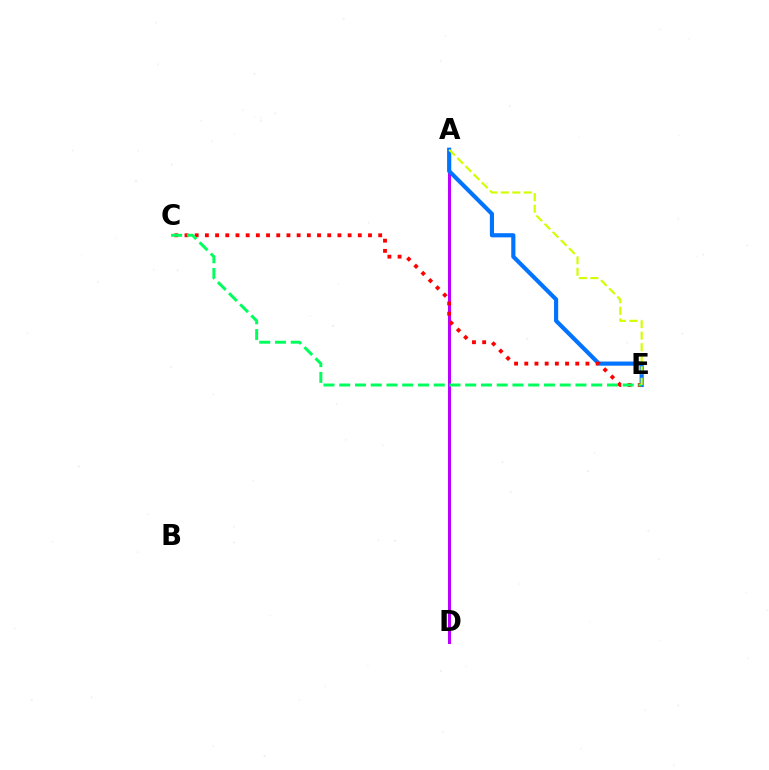{('A', 'D'): [{'color': '#b900ff', 'line_style': 'solid', 'thickness': 2.2}], ('A', 'E'): [{'color': '#0074ff', 'line_style': 'solid', 'thickness': 2.98}, {'color': '#d1ff00', 'line_style': 'dashed', 'thickness': 1.57}], ('C', 'E'): [{'color': '#ff0000', 'line_style': 'dotted', 'thickness': 2.77}, {'color': '#00ff5c', 'line_style': 'dashed', 'thickness': 2.14}]}